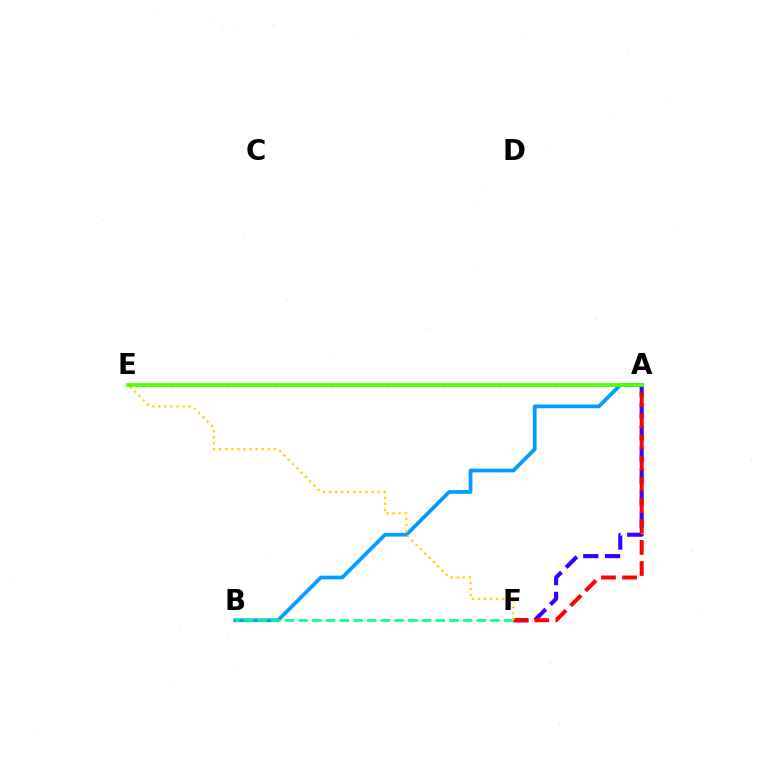{('A', 'F'): [{'color': '#3700ff', 'line_style': 'dashed', 'thickness': 2.96}, {'color': '#ff0000', 'line_style': 'dashed', 'thickness': 2.87}], ('A', 'E'): [{'color': '#ff00ed', 'line_style': 'dotted', 'thickness': 1.9}, {'color': '#4fff00', 'line_style': 'solid', 'thickness': 2.67}], ('A', 'B'): [{'color': '#009eff', 'line_style': 'solid', 'thickness': 2.67}], ('B', 'F'): [{'color': '#00ff86', 'line_style': 'dashed', 'thickness': 1.86}], ('E', 'F'): [{'color': '#ffd500', 'line_style': 'dotted', 'thickness': 1.65}]}